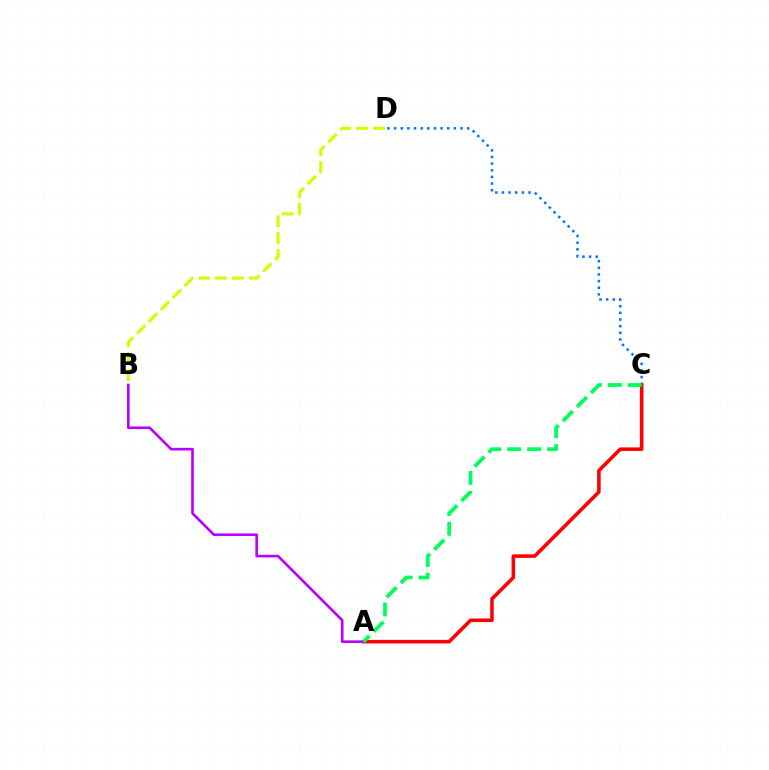{('B', 'D'): [{'color': '#d1ff00', 'line_style': 'dashed', 'thickness': 2.29}], ('C', 'D'): [{'color': '#0074ff', 'line_style': 'dotted', 'thickness': 1.81}], ('A', 'C'): [{'color': '#ff0000', 'line_style': 'solid', 'thickness': 2.56}, {'color': '#00ff5c', 'line_style': 'dashed', 'thickness': 2.71}], ('A', 'B'): [{'color': '#b900ff', 'line_style': 'solid', 'thickness': 1.9}]}